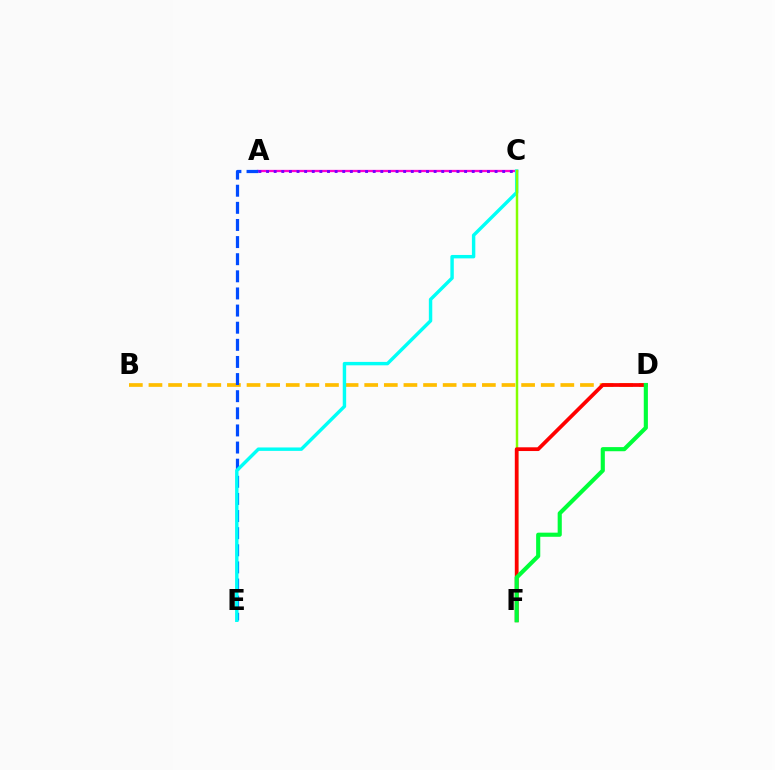{('A', 'C'): [{'color': '#ff00cf', 'line_style': 'solid', 'thickness': 1.65}, {'color': '#7200ff', 'line_style': 'dotted', 'thickness': 2.07}], ('B', 'D'): [{'color': '#ffbd00', 'line_style': 'dashed', 'thickness': 2.66}], ('A', 'E'): [{'color': '#004bff', 'line_style': 'dashed', 'thickness': 2.33}], ('C', 'E'): [{'color': '#00fff6', 'line_style': 'solid', 'thickness': 2.46}], ('C', 'F'): [{'color': '#84ff00', 'line_style': 'solid', 'thickness': 1.78}], ('D', 'F'): [{'color': '#ff0000', 'line_style': 'solid', 'thickness': 2.69}, {'color': '#00ff39', 'line_style': 'solid', 'thickness': 2.97}]}